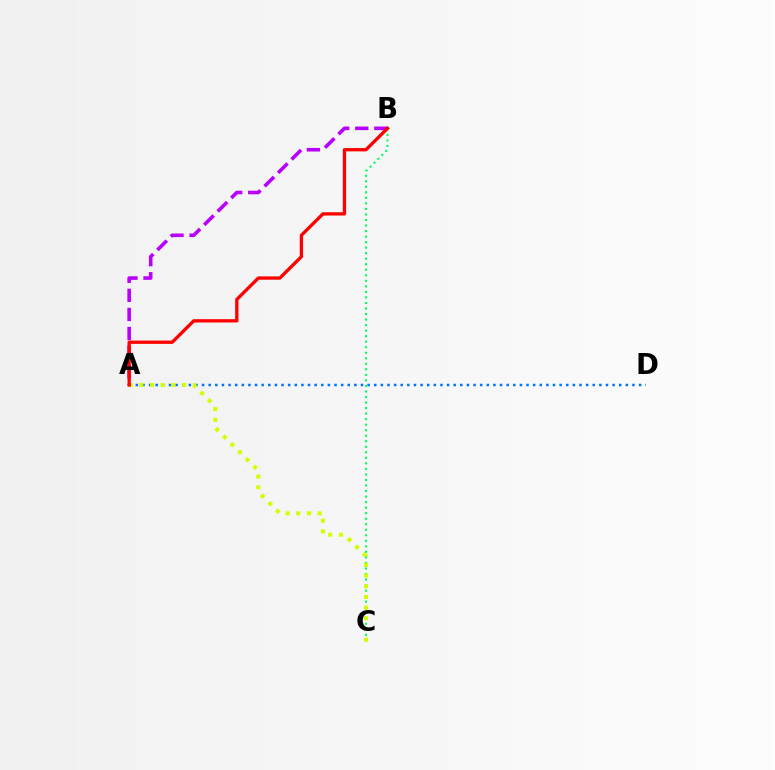{('A', 'D'): [{'color': '#0074ff', 'line_style': 'dotted', 'thickness': 1.8}], ('B', 'C'): [{'color': '#00ff5c', 'line_style': 'dotted', 'thickness': 1.5}], ('A', 'C'): [{'color': '#d1ff00', 'line_style': 'dotted', 'thickness': 2.9}], ('A', 'B'): [{'color': '#b900ff', 'line_style': 'dashed', 'thickness': 2.59}, {'color': '#ff0000', 'line_style': 'solid', 'thickness': 2.39}]}